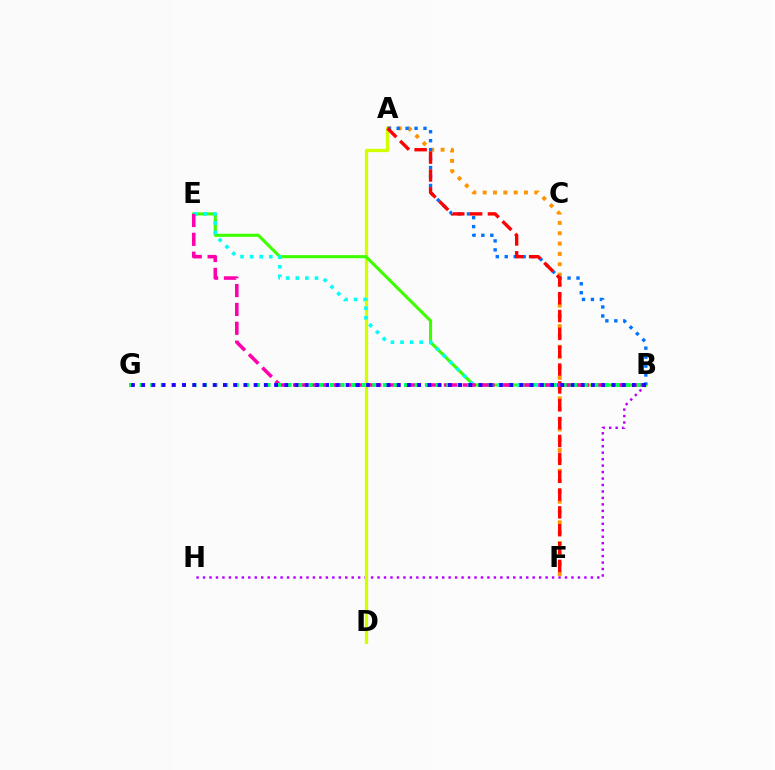{('A', 'F'): [{'color': '#ff9400', 'line_style': 'dotted', 'thickness': 2.81}, {'color': '#ff0000', 'line_style': 'dashed', 'thickness': 2.42}], ('B', 'H'): [{'color': '#b900ff', 'line_style': 'dotted', 'thickness': 1.76}], ('A', 'D'): [{'color': '#d1ff00', 'line_style': 'solid', 'thickness': 2.35}], ('B', 'E'): [{'color': '#3dff00', 'line_style': 'solid', 'thickness': 2.23}, {'color': '#00fff6', 'line_style': 'dotted', 'thickness': 2.6}, {'color': '#ff00ac', 'line_style': 'dashed', 'thickness': 2.56}], ('A', 'B'): [{'color': '#0074ff', 'line_style': 'dotted', 'thickness': 2.43}], ('B', 'G'): [{'color': '#00ff5c', 'line_style': 'dotted', 'thickness': 2.87}, {'color': '#2500ff', 'line_style': 'dotted', 'thickness': 2.78}]}